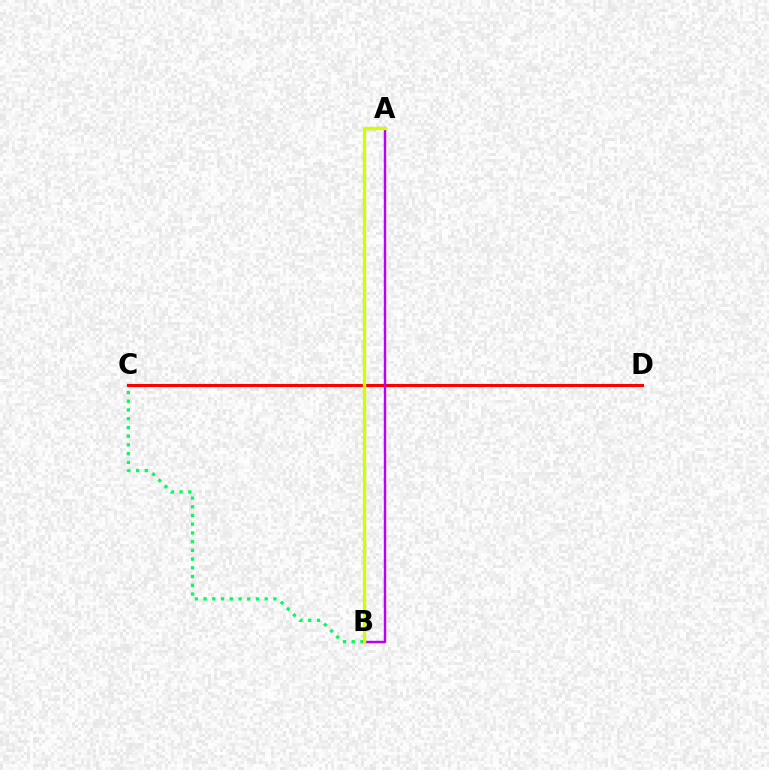{('B', 'C'): [{'color': '#00ff5c', 'line_style': 'dotted', 'thickness': 2.37}], ('C', 'D'): [{'color': '#ff0000', 'line_style': 'solid', 'thickness': 2.2}], ('A', 'B'): [{'color': '#0074ff', 'line_style': 'dotted', 'thickness': 1.54}, {'color': '#b900ff', 'line_style': 'solid', 'thickness': 1.74}, {'color': '#d1ff00', 'line_style': 'solid', 'thickness': 2.39}]}